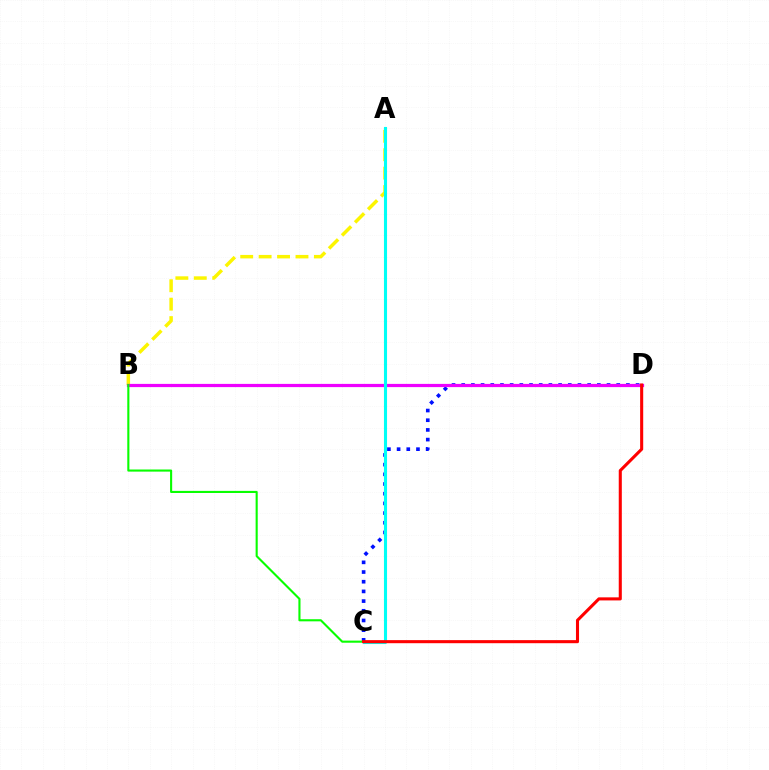{('C', 'D'): [{'color': '#0010ff', 'line_style': 'dotted', 'thickness': 2.63}, {'color': '#ff0000', 'line_style': 'solid', 'thickness': 2.21}], ('A', 'B'): [{'color': '#fcf500', 'line_style': 'dashed', 'thickness': 2.5}], ('B', 'D'): [{'color': '#ee00ff', 'line_style': 'solid', 'thickness': 2.32}], ('B', 'C'): [{'color': '#08ff00', 'line_style': 'solid', 'thickness': 1.52}], ('A', 'C'): [{'color': '#00fff6', 'line_style': 'solid', 'thickness': 2.22}]}